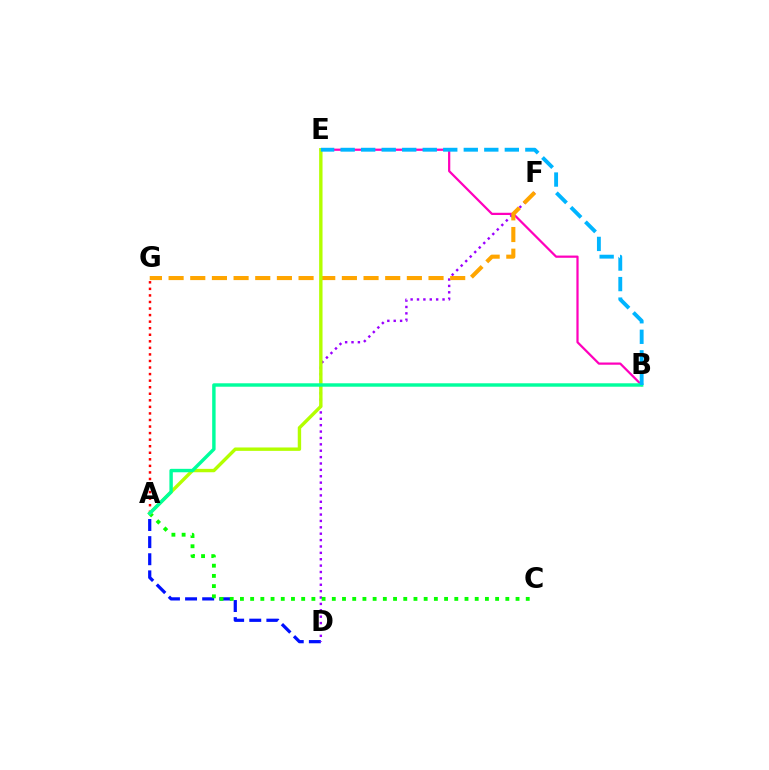{('B', 'E'): [{'color': '#ff00bd', 'line_style': 'solid', 'thickness': 1.6}, {'color': '#00b5ff', 'line_style': 'dashed', 'thickness': 2.79}], ('A', 'D'): [{'color': '#0010ff', 'line_style': 'dashed', 'thickness': 2.33}], ('D', 'F'): [{'color': '#9b00ff', 'line_style': 'dotted', 'thickness': 1.73}], ('A', 'G'): [{'color': '#ff0000', 'line_style': 'dotted', 'thickness': 1.78}], ('A', 'C'): [{'color': '#08ff00', 'line_style': 'dotted', 'thickness': 2.77}], ('F', 'G'): [{'color': '#ffa500', 'line_style': 'dashed', 'thickness': 2.94}], ('A', 'E'): [{'color': '#b3ff00', 'line_style': 'solid', 'thickness': 2.44}], ('A', 'B'): [{'color': '#00ff9d', 'line_style': 'solid', 'thickness': 2.47}]}